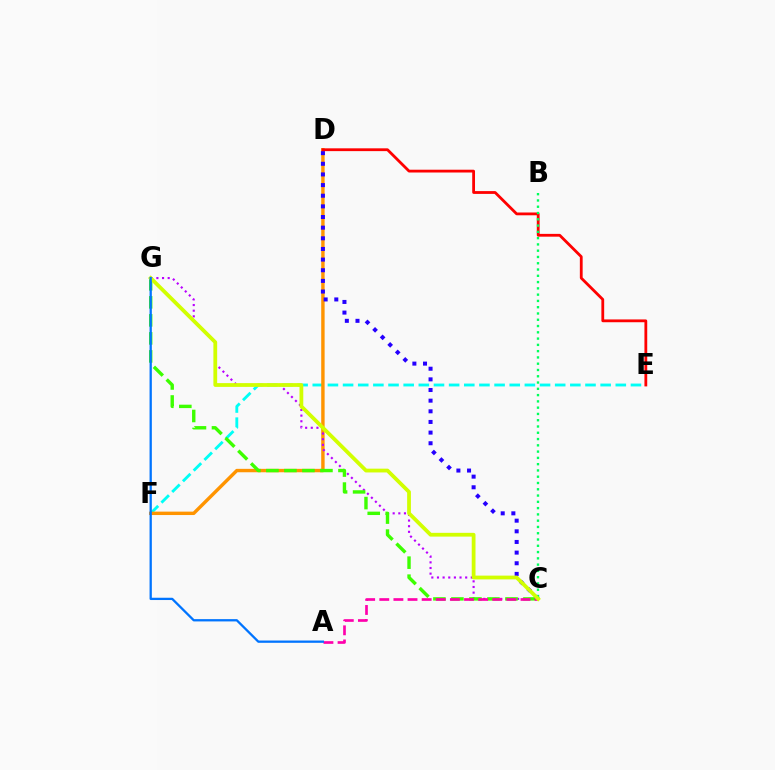{('E', 'F'): [{'color': '#00fff6', 'line_style': 'dashed', 'thickness': 2.06}], ('D', 'F'): [{'color': '#ff9400', 'line_style': 'solid', 'thickness': 2.46}], ('C', 'G'): [{'color': '#b900ff', 'line_style': 'dotted', 'thickness': 1.53}, {'color': '#3dff00', 'line_style': 'dashed', 'thickness': 2.45}, {'color': '#d1ff00', 'line_style': 'solid', 'thickness': 2.72}], ('C', 'D'): [{'color': '#2500ff', 'line_style': 'dotted', 'thickness': 2.89}], ('A', 'C'): [{'color': '#ff00ac', 'line_style': 'dashed', 'thickness': 1.92}], ('D', 'E'): [{'color': '#ff0000', 'line_style': 'solid', 'thickness': 2.01}], ('B', 'C'): [{'color': '#00ff5c', 'line_style': 'dotted', 'thickness': 1.71}], ('A', 'G'): [{'color': '#0074ff', 'line_style': 'solid', 'thickness': 1.65}]}